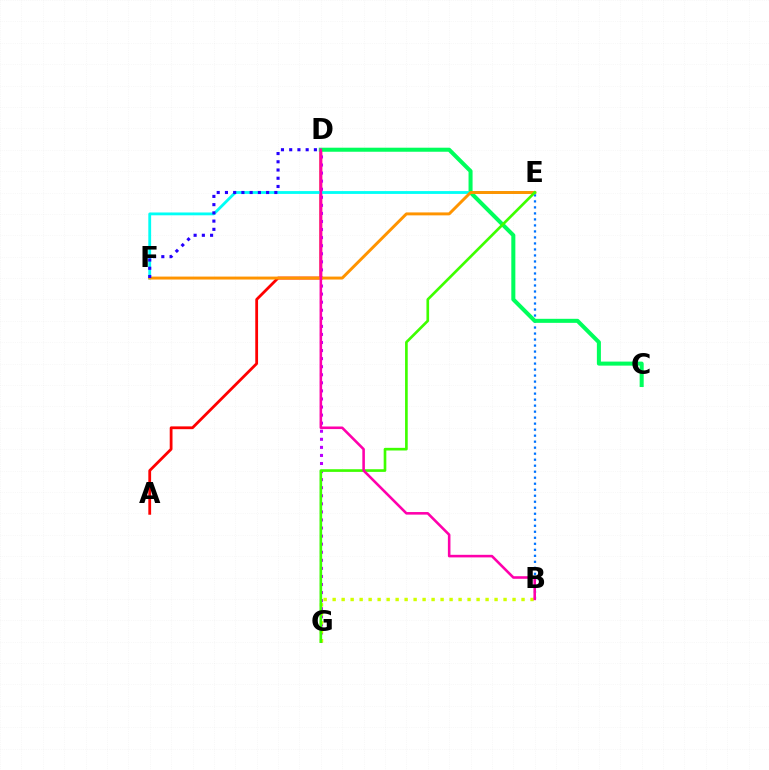{('A', 'D'): [{'color': '#ff0000', 'line_style': 'solid', 'thickness': 2.01}], ('B', 'E'): [{'color': '#0074ff', 'line_style': 'dotted', 'thickness': 1.63}], ('C', 'D'): [{'color': '#00ff5c', 'line_style': 'solid', 'thickness': 2.91}], ('D', 'G'): [{'color': '#b900ff', 'line_style': 'dotted', 'thickness': 2.19}], ('E', 'F'): [{'color': '#00fff6', 'line_style': 'solid', 'thickness': 2.03}, {'color': '#ff9400', 'line_style': 'solid', 'thickness': 2.12}], ('D', 'F'): [{'color': '#2500ff', 'line_style': 'dotted', 'thickness': 2.24}], ('B', 'G'): [{'color': '#d1ff00', 'line_style': 'dotted', 'thickness': 2.44}], ('E', 'G'): [{'color': '#3dff00', 'line_style': 'solid', 'thickness': 1.91}], ('B', 'D'): [{'color': '#ff00ac', 'line_style': 'solid', 'thickness': 1.86}]}